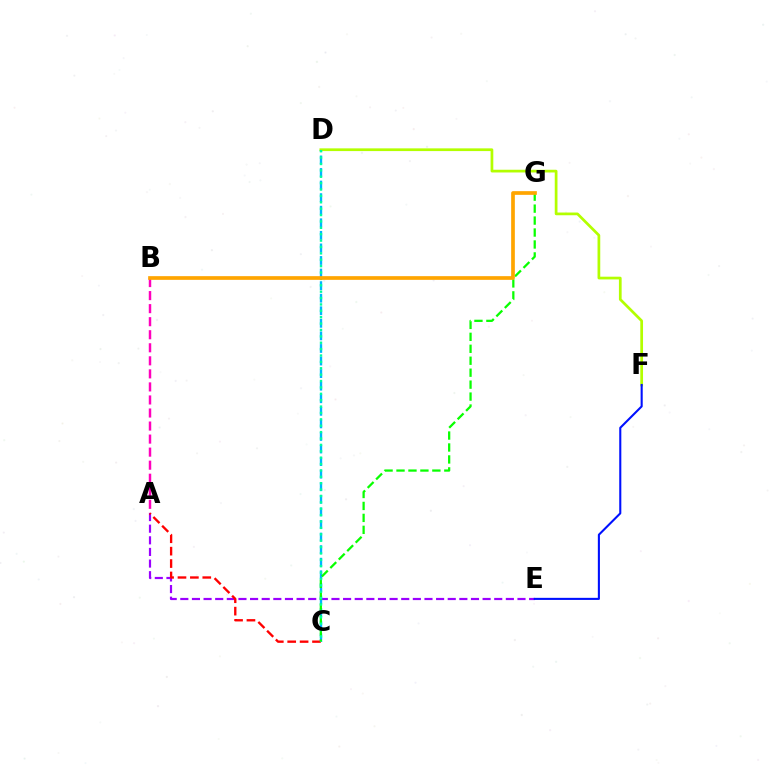{('A', 'E'): [{'color': '#9b00ff', 'line_style': 'dashed', 'thickness': 1.58}], ('C', 'D'): [{'color': '#00b5ff', 'line_style': 'dashed', 'thickness': 1.71}, {'color': '#00ff9d', 'line_style': 'dotted', 'thickness': 1.73}], ('D', 'F'): [{'color': '#b3ff00', 'line_style': 'solid', 'thickness': 1.96}], ('A', 'C'): [{'color': '#ff0000', 'line_style': 'dashed', 'thickness': 1.68}], ('E', 'F'): [{'color': '#0010ff', 'line_style': 'solid', 'thickness': 1.5}], ('C', 'G'): [{'color': '#08ff00', 'line_style': 'dashed', 'thickness': 1.62}], ('A', 'B'): [{'color': '#ff00bd', 'line_style': 'dashed', 'thickness': 1.77}], ('B', 'G'): [{'color': '#ffa500', 'line_style': 'solid', 'thickness': 2.66}]}